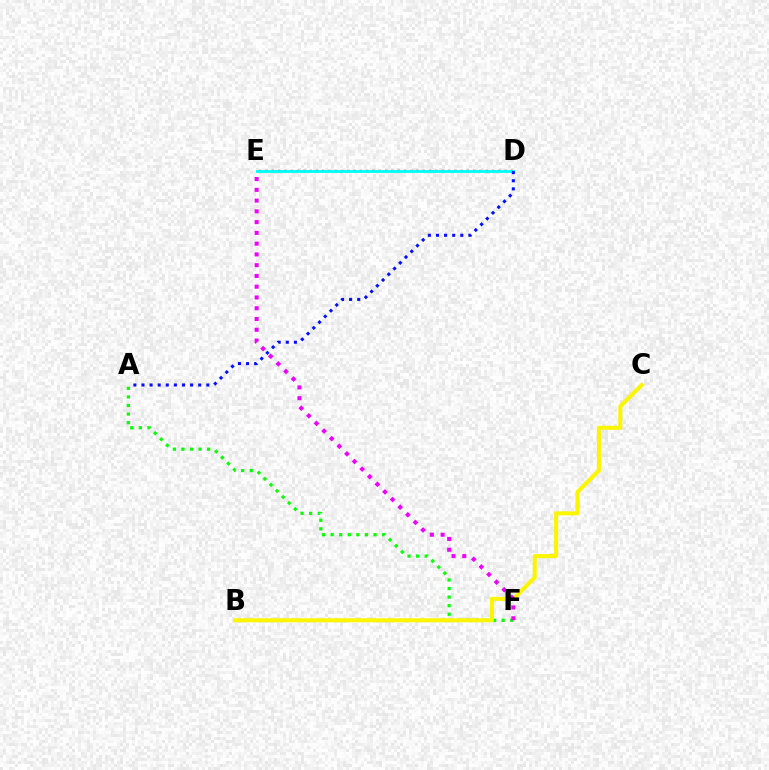{('D', 'E'): [{'color': '#ff0000', 'line_style': 'dotted', 'thickness': 1.71}, {'color': '#00fff6', 'line_style': 'solid', 'thickness': 2.05}], ('A', 'F'): [{'color': '#08ff00', 'line_style': 'dotted', 'thickness': 2.33}], ('B', 'C'): [{'color': '#fcf500', 'line_style': 'solid', 'thickness': 2.92}], ('A', 'D'): [{'color': '#0010ff', 'line_style': 'dotted', 'thickness': 2.2}], ('E', 'F'): [{'color': '#ee00ff', 'line_style': 'dotted', 'thickness': 2.92}]}